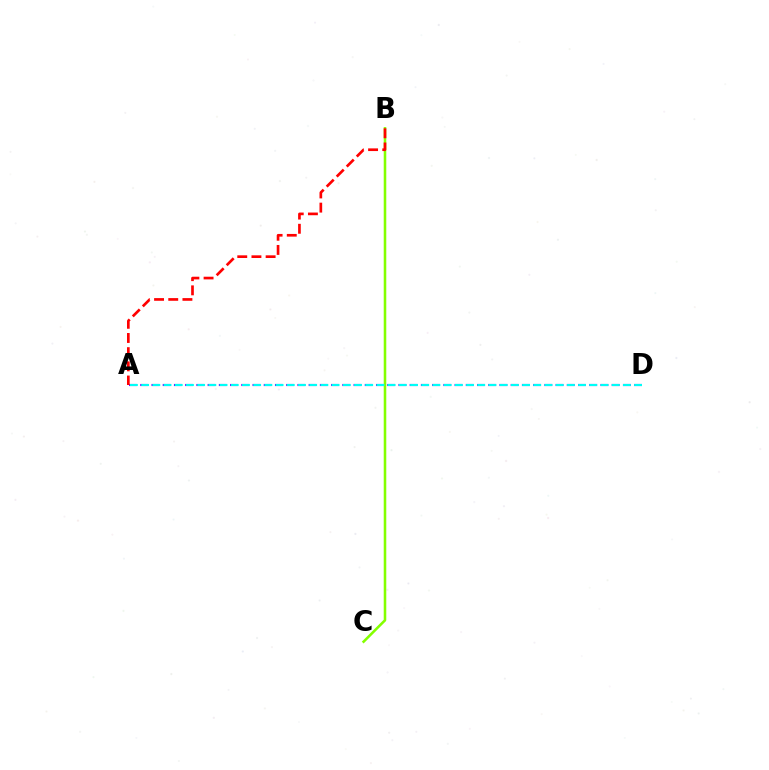{('A', 'D'): [{'color': '#7200ff', 'line_style': 'dashed', 'thickness': 1.52}, {'color': '#00fff6', 'line_style': 'dashed', 'thickness': 1.52}], ('B', 'C'): [{'color': '#84ff00', 'line_style': 'solid', 'thickness': 1.84}], ('A', 'B'): [{'color': '#ff0000', 'line_style': 'dashed', 'thickness': 1.93}]}